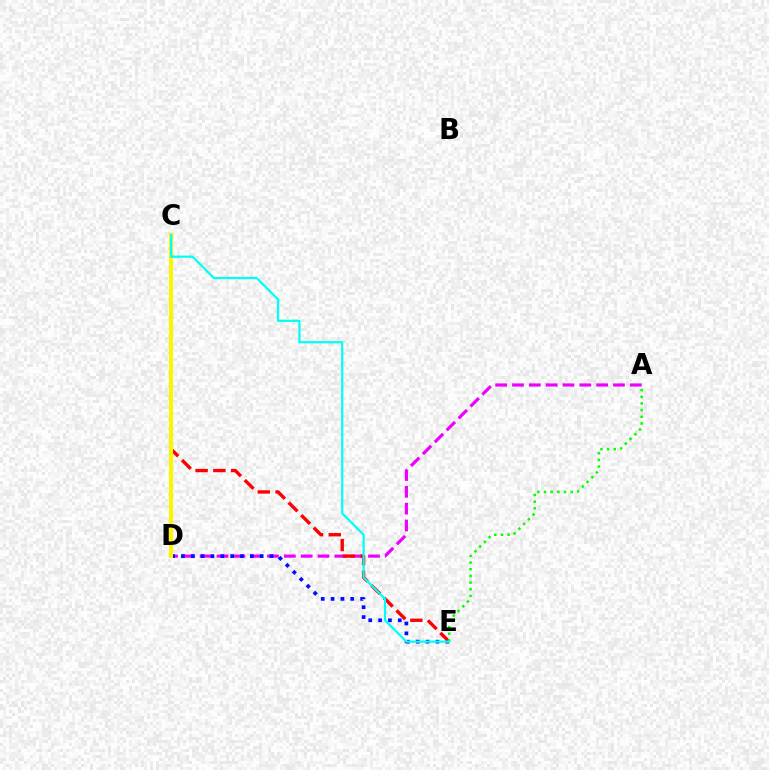{('A', 'D'): [{'color': '#ee00ff', 'line_style': 'dashed', 'thickness': 2.29}], ('D', 'E'): [{'color': '#0010ff', 'line_style': 'dotted', 'thickness': 2.67}], ('C', 'E'): [{'color': '#ff0000', 'line_style': 'dashed', 'thickness': 2.41}, {'color': '#00fff6', 'line_style': 'solid', 'thickness': 1.6}], ('A', 'E'): [{'color': '#08ff00', 'line_style': 'dotted', 'thickness': 1.81}], ('C', 'D'): [{'color': '#fcf500', 'line_style': 'solid', 'thickness': 2.94}]}